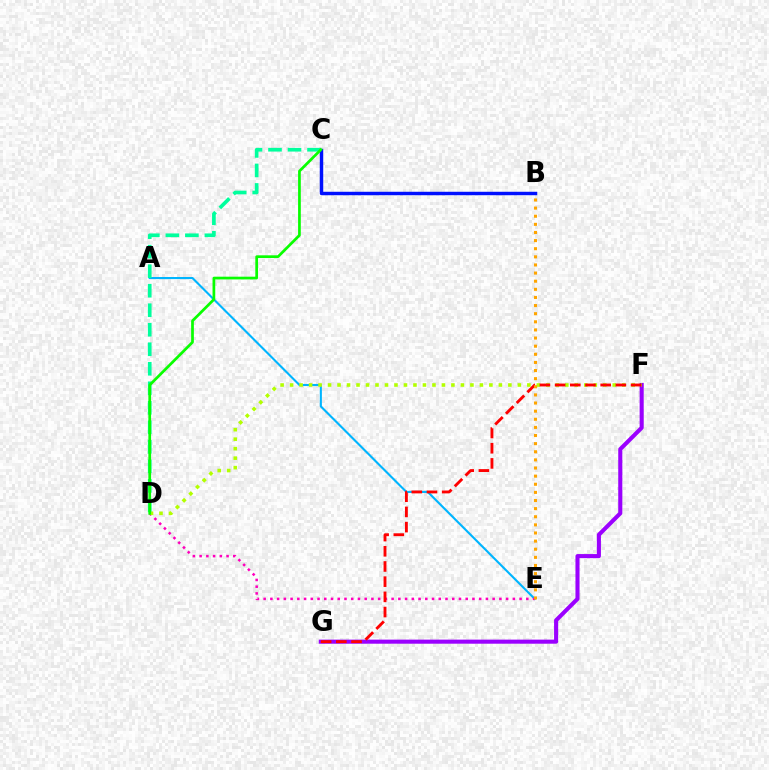{('A', 'E'): [{'color': '#00b5ff', 'line_style': 'solid', 'thickness': 1.52}], ('B', 'C'): [{'color': '#0010ff', 'line_style': 'solid', 'thickness': 2.49}], ('F', 'G'): [{'color': '#9b00ff', 'line_style': 'solid', 'thickness': 2.94}, {'color': '#ff0000', 'line_style': 'dashed', 'thickness': 2.06}], ('D', 'E'): [{'color': '#ff00bd', 'line_style': 'dotted', 'thickness': 1.83}], ('C', 'D'): [{'color': '#00ff9d', 'line_style': 'dashed', 'thickness': 2.65}, {'color': '#08ff00', 'line_style': 'solid', 'thickness': 1.96}], ('D', 'F'): [{'color': '#b3ff00', 'line_style': 'dotted', 'thickness': 2.58}], ('B', 'E'): [{'color': '#ffa500', 'line_style': 'dotted', 'thickness': 2.21}]}